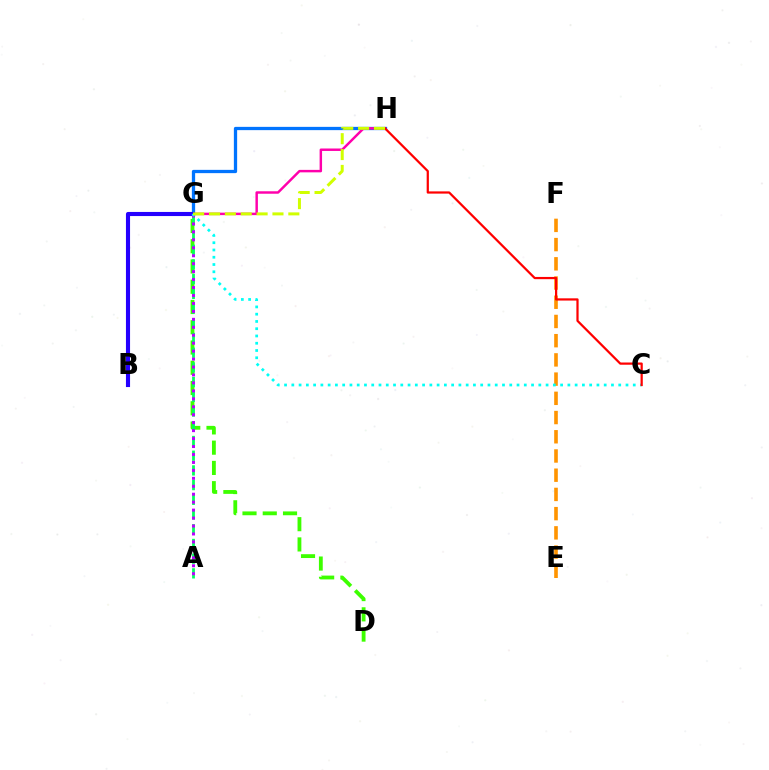{('D', 'G'): [{'color': '#3dff00', 'line_style': 'dashed', 'thickness': 2.75}], ('A', 'G'): [{'color': '#00ff5c', 'line_style': 'dashed', 'thickness': 2.0}, {'color': '#b900ff', 'line_style': 'dotted', 'thickness': 2.16}], ('G', 'H'): [{'color': '#0074ff', 'line_style': 'solid', 'thickness': 2.36}, {'color': '#ff00ac', 'line_style': 'solid', 'thickness': 1.77}, {'color': '#d1ff00', 'line_style': 'dashed', 'thickness': 2.16}], ('B', 'G'): [{'color': '#2500ff', 'line_style': 'solid', 'thickness': 2.96}], ('E', 'F'): [{'color': '#ff9400', 'line_style': 'dashed', 'thickness': 2.61}], ('C', 'G'): [{'color': '#00fff6', 'line_style': 'dotted', 'thickness': 1.97}], ('C', 'H'): [{'color': '#ff0000', 'line_style': 'solid', 'thickness': 1.6}]}